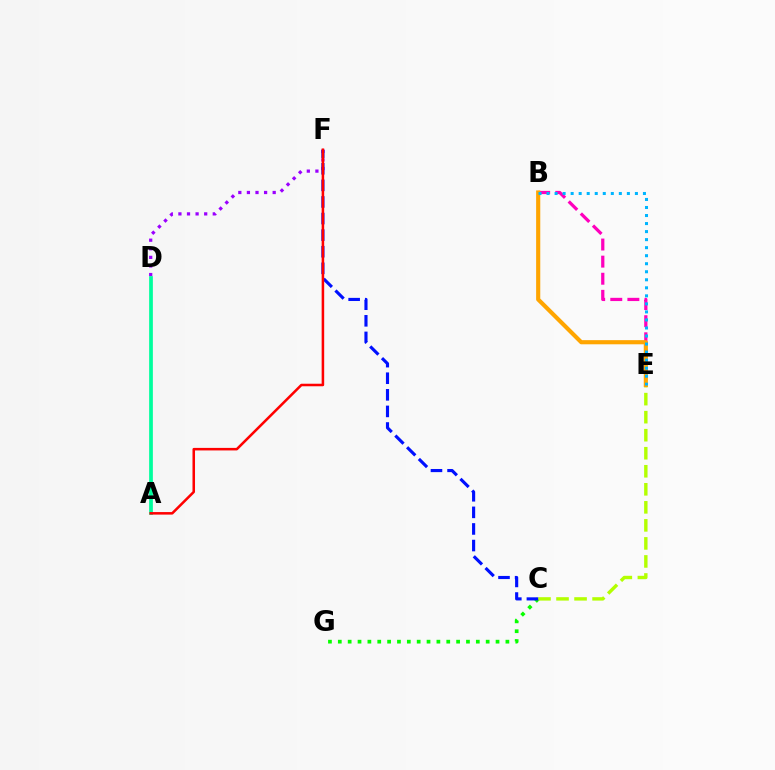{('D', 'F'): [{'color': '#9b00ff', 'line_style': 'dotted', 'thickness': 2.33}], ('C', 'G'): [{'color': '#08ff00', 'line_style': 'dotted', 'thickness': 2.68}], ('C', 'E'): [{'color': '#b3ff00', 'line_style': 'dashed', 'thickness': 2.45}], ('B', 'E'): [{'color': '#ff00bd', 'line_style': 'dashed', 'thickness': 2.32}, {'color': '#ffa500', 'line_style': 'solid', 'thickness': 2.98}, {'color': '#00b5ff', 'line_style': 'dotted', 'thickness': 2.18}], ('C', 'F'): [{'color': '#0010ff', 'line_style': 'dashed', 'thickness': 2.25}], ('A', 'D'): [{'color': '#00ff9d', 'line_style': 'solid', 'thickness': 2.68}], ('A', 'F'): [{'color': '#ff0000', 'line_style': 'solid', 'thickness': 1.83}]}